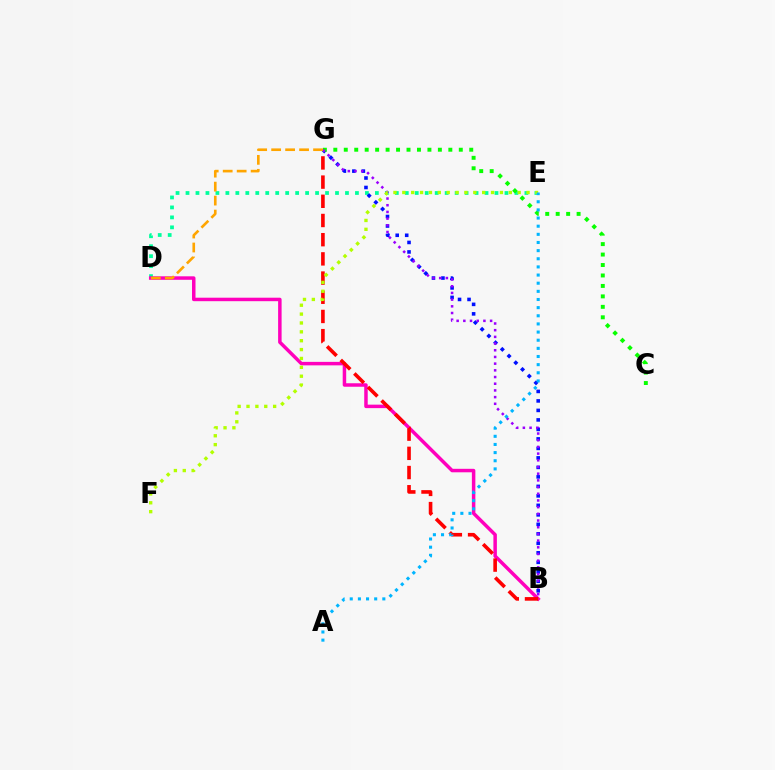{('D', 'E'): [{'color': '#00ff9d', 'line_style': 'dotted', 'thickness': 2.71}], ('B', 'G'): [{'color': '#0010ff', 'line_style': 'dotted', 'thickness': 2.58}, {'color': '#ff0000', 'line_style': 'dashed', 'thickness': 2.61}, {'color': '#9b00ff', 'line_style': 'dotted', 'thickness': 1.82}], ('B', 'D'): [{'color': '#ff00bd', 'line_style': 'solid', 'thickness': 2.51}], ('C', 'G'): [{'color': '#08ff00', 'line_style': 'dotted', 'thickness': 2.84}], ('E', 'F'): [{'color': '#b3ff00', 'line_style': 'dotted', 'thickness': 2.41}], ('D', 'G'): [{'color': '#ffa500', 'line_style': 'dashed', 'thickness': 1.9}], ('A', 'E'): [{'color': '#00b5ff', 'line_style': 'dotted', 'thickness': 2.21}]}